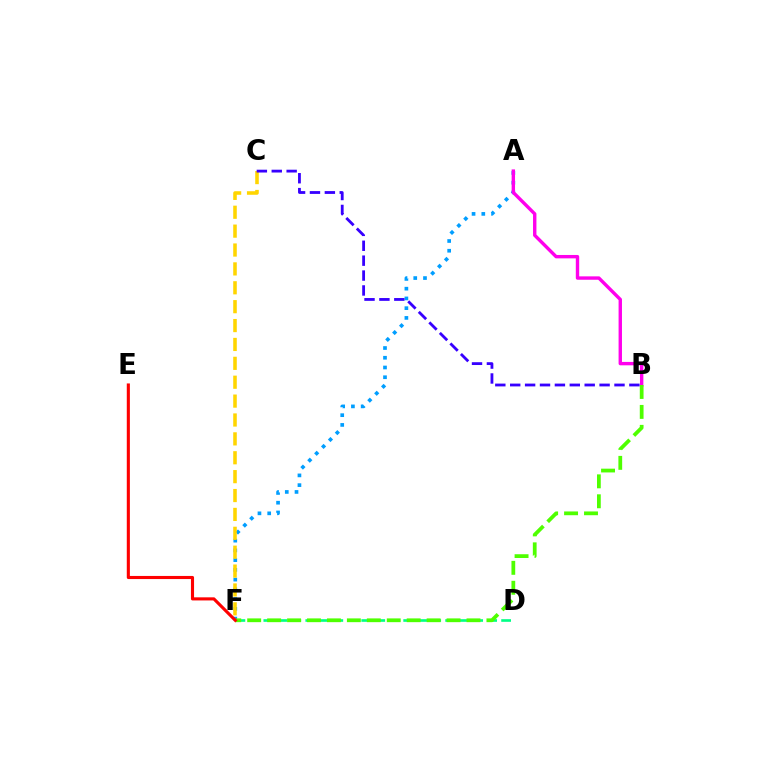{('A', 'F'): [{'color': '#009eff', 'line_style': 'dotted', 'thickness': 2.65}], ('A', 'B'): [{'color': '#ff00ed', 'line_style': 'solid', 'thickness': 2.44}], ('D', 'F'): [{'color': '#00ff86', 'line_style': 'dashed', 'thickness': 1.9}], ('C', 'F'): [{'color': '#ffd500', 'line_style': 'dashed', 'thickness': 2.57}], ('B', 'F'): [{'color': '#4fff00', 'line_style': 'dashed', 'thickness': 2.71}], ('B', 'C'): [{'color': '#3700ff', 'line_style': 'dashed', 'thickness': 2.02}], ('E', 'F'): [{'color': '#ff0000', 'line_style': 'solid', 'thickness': 2.24}]}